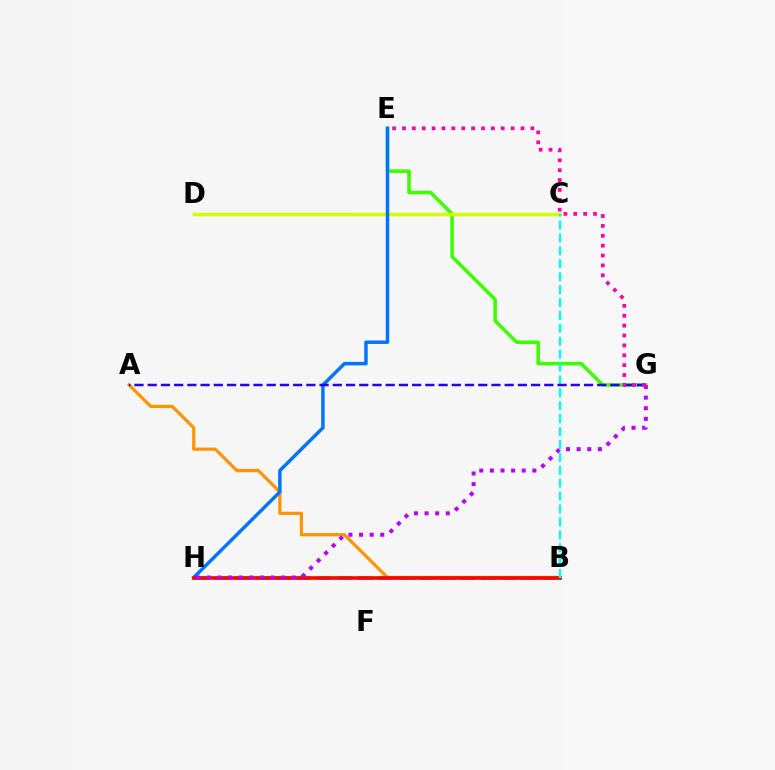{('E', 'G'): [{'color': '#3dff00', 'line_style': 'solid', 'thickness': 2.56}, {'color': '#ff00ac', 'line_style': 'dotted', 'thickness': 2.68}], ('C', 'D'): [{'color': '#d1ff00', 'line_style': 'solid', 'thickness': 2.46}], ('B', 'H'): [{'color': '#00ff5c', 'line_style': 'dashed', 'thickness': 2.79}, {'color': '#ff0000', 'line_style': 'solid', 'thickness': 2.6}], ('A', 'B'): [{'color': '#ff9400', 'line_style': 'solid', 'thickness': 2.31}], ('E', 'H'): [{'color': '#0074ff', 'line_style': 'solid', 'thickness': 2.49}], ('B', 'C'): [{'color': '#00fff6', 'line_style': 'dashed', 'thickness': 1.75}], ('G', 'H'): [{'color': '#b900ff', 'line_style': 'dotted', 'thickness': 2.88}], ('A', 'G'): [{'color': '#2500ff', 'line_style': 'dashed', 'thickness': 1.8}]}